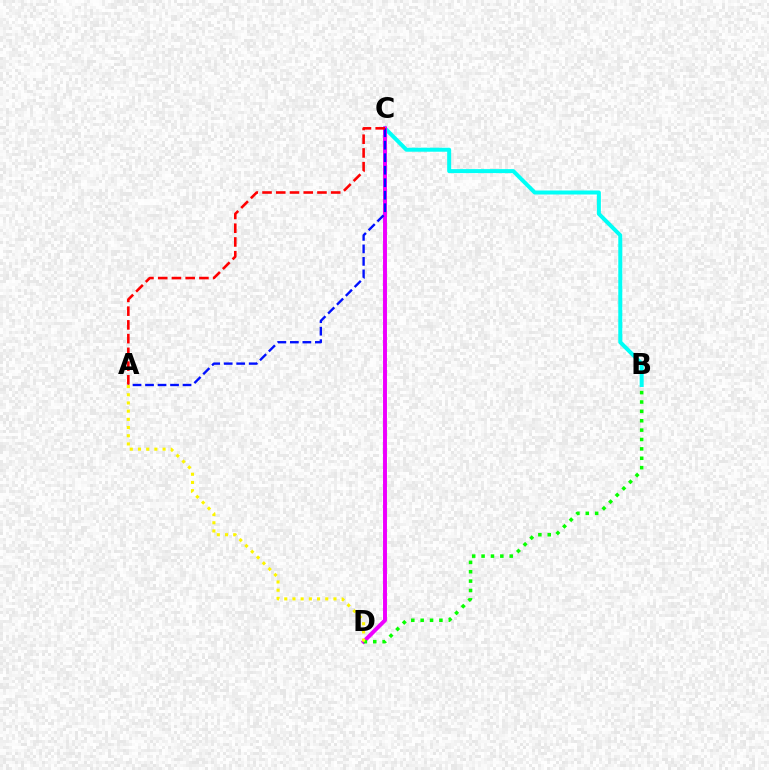{('B', 'C'): [{'color': '#00fff6', 'line_style': 'solid', 'thickness': 2.87}], ('C', 'D'): [{'color': '#ee00ff', 'line_style': 'solid', 'thickness': 2.84}], ('B', 'D'): [{'color': '#08ff00', 'line_style': 'dotted', 'thickness': 2.55}], ('A', 'C'): [{'color': '#0010ff', 'line_style': 'dashed', 'thickness': 1.7}, {'color': '#ff0000', 'line_style': 'dashed', 'thickness': 1.87}], ('A', 'D'): [{'color': '#fcf500', 'line_style': 'dotted', 'thickness': 2.23}]}